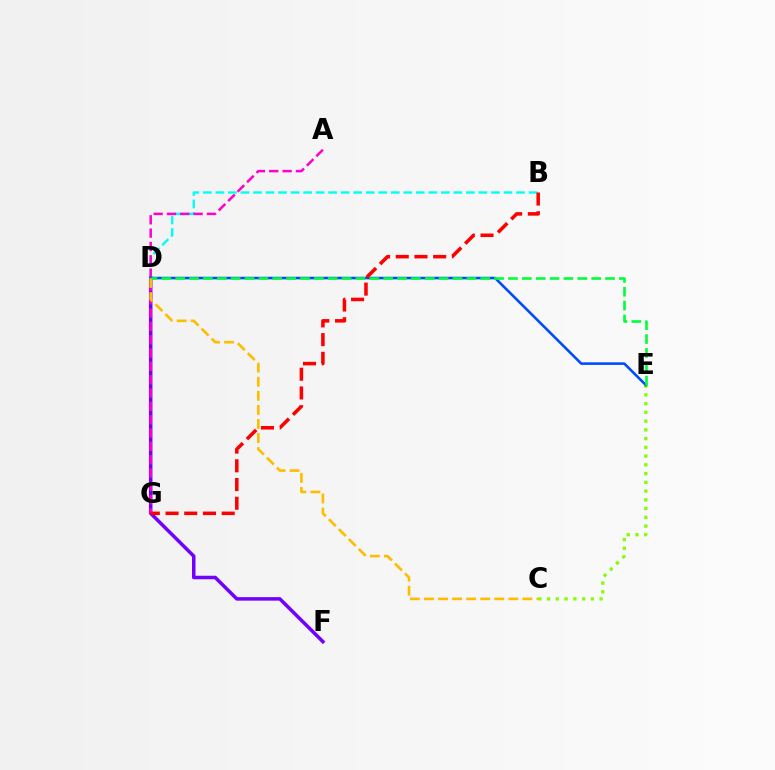{('C', 'E'): [{'color': '#84ff00', 'line_style': 'dotted', 'thickness': 2.38}], ('D', 'F'): [{'color': '#7200ff', 'line_style': 'solid', 'thickness': 2.53}], ('B', 'D'): [{'color': '#00fff6', 'line_style': 'dashed', 'thickness': 1.7}], ('A', 'G'): [{'color': '#ff00cf', 'line_style': 'dashed', 'thickness': 1.81}], ('D', 'E'): [{'color': '#004bff', 'line_style': 'solid', 'thickness': 1.86}, {'color': '#00ff39', 'line_style': 'dashed', 'thickness': 1.88}], ('C', 'D'): [{'color': '#ffbd00', 'line_style': 'dashed', 'thickness': 1.91}], ('B', 'G'): [{'color': '#ff0000', 'line_style': 'dashed', 'thickness': 2.54}]}